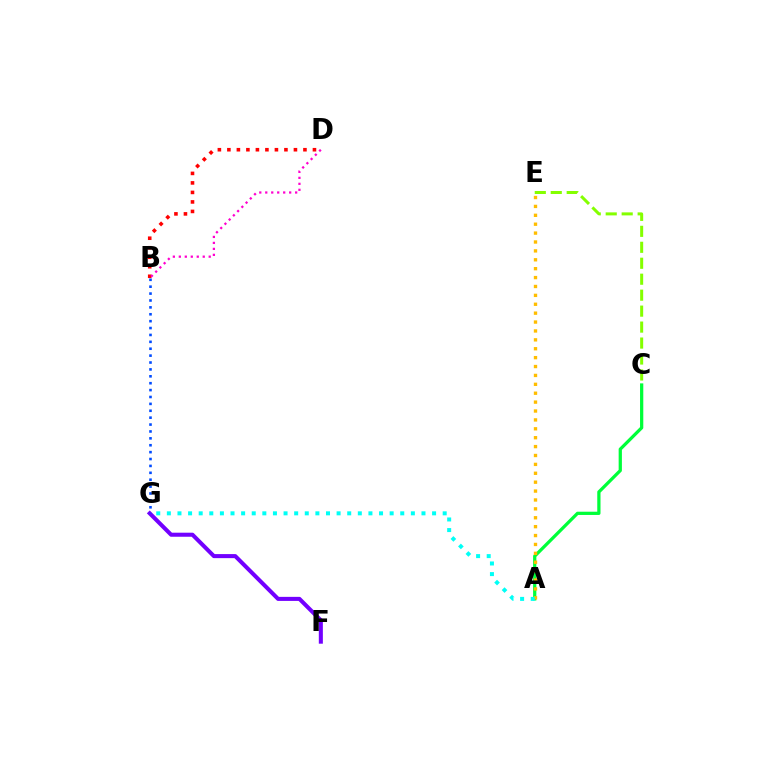{('A', 'C'): [{'color': '#00ff39', 'line_style': 'solid', 'thickness': 2.34}], ('A', 'E'): [{'color': '#ffbd00', 'line_style': 'dotted', 'thickness': 2.42}], ('B', 'D'): [{'color': '#ff0000', 'line_style': 'dotted', 'thickness': 2.58}, {'color': '#ff00cf', 'line_style': 'dotted', 'thickness': 1.62}], ('F', 'G'): [{'color': '#7200ff', 'line_style': 'solid', 'thickness': 2.92}], ('B', 'G'): [{'color': '#004bff', 'line_style': 'dotted', 'thickness': 1.87}], ('C', 'E'): [{'color': '#84ff00', 'line_style': 'dashed', 'thickness': 2.17}], ('A', 'G'): [{'color': '#00fff6', 'line_style': 'dotted', 'thickness': 2.88}]}